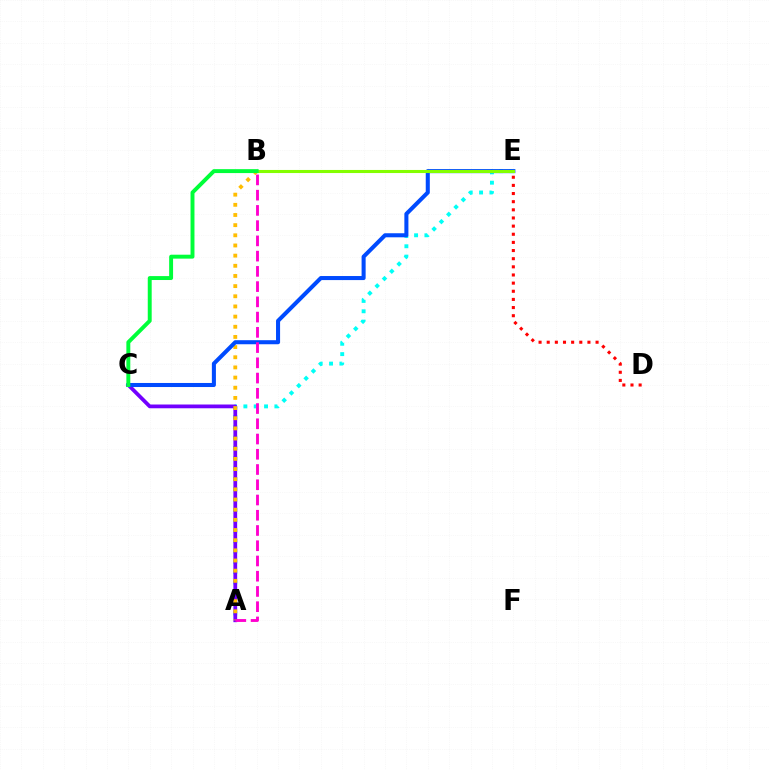{('A', 'E'): [{'color': '#00fff6', 'line_style': 'dotted', 'thickness': 2.81}], ('A', 'C'): [{'color': '#7200ff', 'line_style': 'solid', 'thickness': 2.71}], ('A', 'B'): [{'color': '#ffbd00', 'line_style': 'dotted', 'thickness': 2.76}, {'color': '#ff00cf', 'line_style': 'dashed', 'thickness': 2.07}], ('C', 'E'): [{'color': '#004bff', 'line_style': 'solid', 'thickness': 2.92}], ('D', 'E'): [{'color': '#ff0000', 'line_style': 'dotted', 'thickness': 2.21}], ('B', 'E'): [{'color': '#84ff00', 'line_style': 'solid', 'thickness': 2.22}], ('B', 'C'): [{'color': '#00ff39', 'line_style': 'solid', 'thickness': 2.83}]}